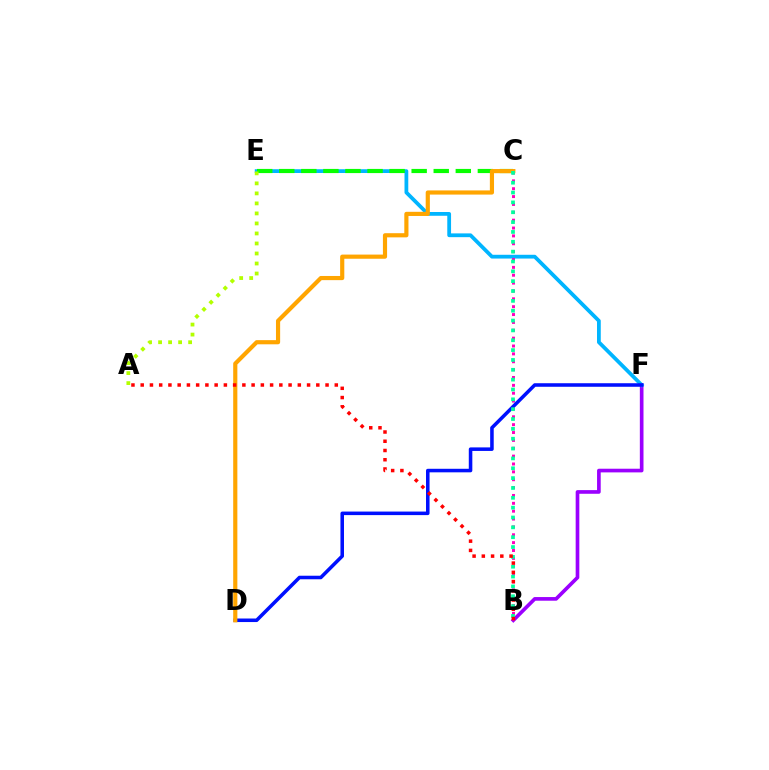{('B', 'F'): [{'color': '#9b00ff', 'line_style': 'solid', 'thickness': 2.64}], ('E', 'F'): [{'color': '#00b5ff', 'line_style': 'solid', 'thickness': 2.72}], ('B', 'C'): [{'color': '#ff00bd', 'line_style': 'dotted', 'thickness': 2.14}, {'color': '#00ff9d', 'line_style': 'dotted', 'thickness': 2.68}], ('D', 'F'): [{'color': '#0010ff', 'line_style': 'solid', 'thickness': 2.55}], ('C', 'E'): [{'color': '#08ff00', 'line_style': 'dashed', 'thickness': 3.0}], ('C', 'D'): [{'color': '#ffa500', 'line_style': 'solid', 'thickness': 2.99}], ('A', 'B'): [{'color': '#ff0000', 'line_style': 'dotted', 'thickness': 2.51}], ('A', 'E'): [{'color': '#b3ff00', 'line_style': 'dotted', 'thickness': 2.72}]}